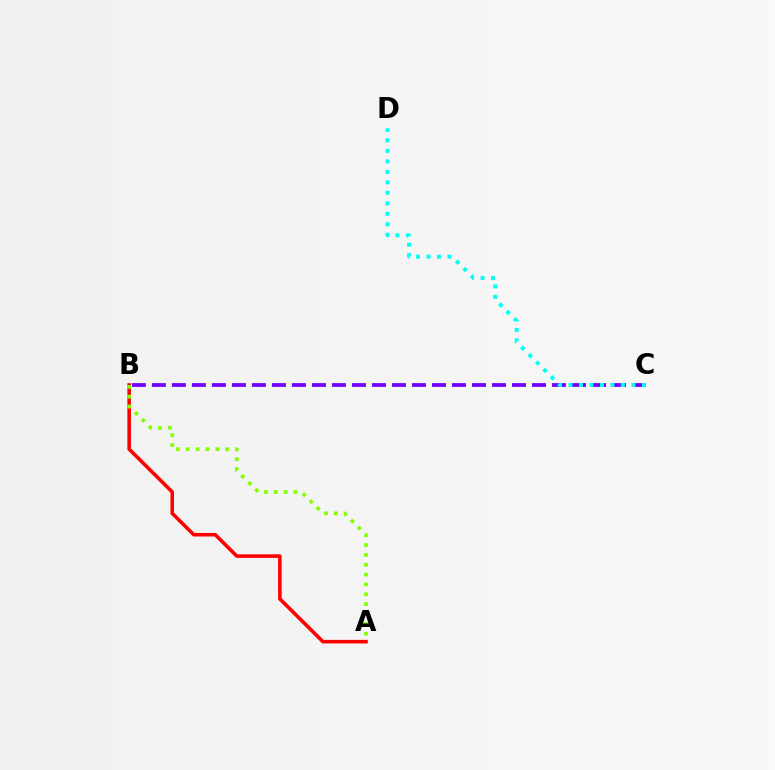{('B', 'C'): [{'color': '#7200ff', 'line_style': 'dashed', 'thickness': 2.72}], ('C', 'D'): [{'color': '#00fff6', 'line_style': 'dotted', 'thickness': 2.85}], ('A', 'B'): [{'color': '#ff0000', 'line_style': 'solid', 'thickness': 2.57}, {'color': '#84ff00', 'line_style': 'dotted', 'thickness': 2.68}]}